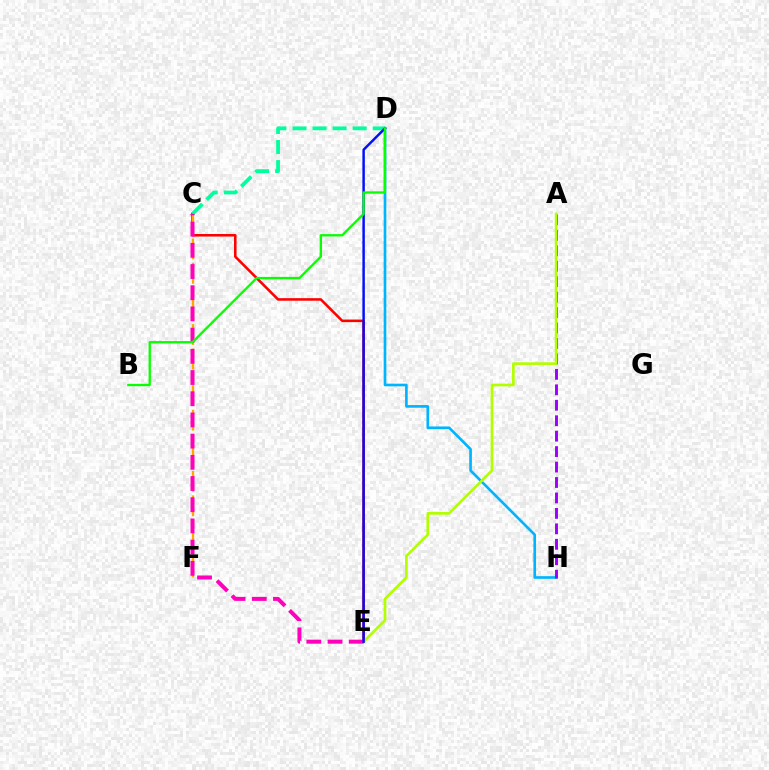{('D', 'H'): [{'color': '#00b5ff', 'line_style': 'solid', 'thickness': 1.91}], ('C', 'E'): [{'color': '#ff0000', 'line_style': 'solid', 'thickness': 1.84}, {'color': '#ff00bd', 'line_style': 'dashed', 'thickness': 2.88}], ('A', 'H'): [{'color': '#9b00ff', 'line_style': 'dashed', 'thickness': 2.1}], ('A', 'E'): [{'color': '#b3ff00', 'line_style': 'solid', 'thickness': 1.93}], ('C', 'D'): [{'color': '#00ff9d', 'line_style': 'dashed', 'thickness': 2.73}], ('C', 'F'): [{'color': '#ffa500', 'line_style': 'dashed', 'thickness': 1.66}], ('D', 'E'): [{'color': '#0010ff', 'line_style': 'solid', 'thickness': 1.78}], ('B', 'D'): [{'color': '#08ff00', 'line_style': 'solid', 'thickness': 1.67}]}